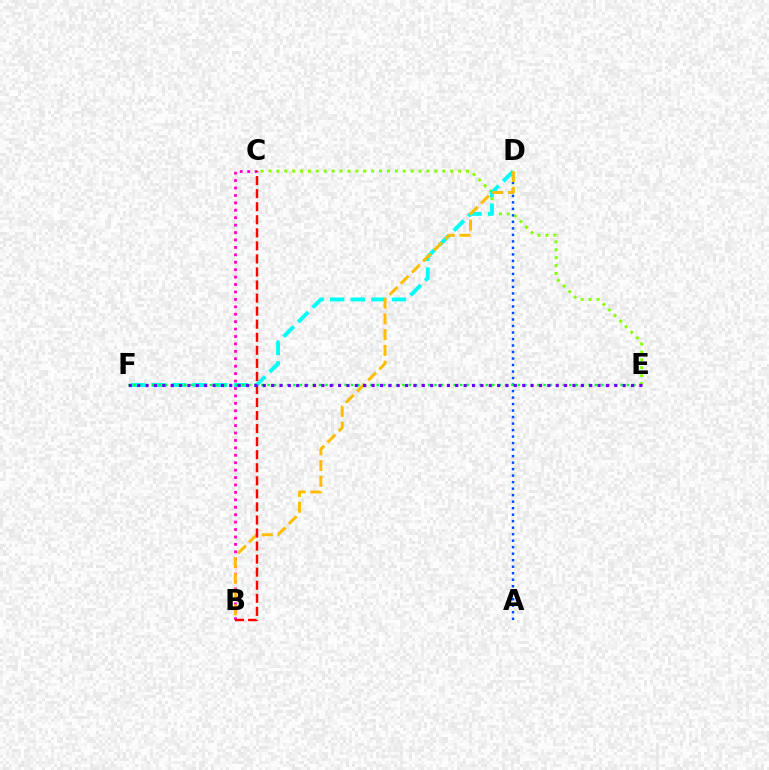{('C', 'E'): [{'color': '#84ff00', 'line_style': 'dotted', 'thickness': 2.15}], ('A', 'D'): [{'color': '#004bff', 'line_style': 'dotted', 'thickness': 1.77}], ('D', 'F'): [{'color': '#00fff6', 'line_style': 'dashed', 'thickness': 2.8}], ('B', 'C'): [{'color': '#ff00cf', 'line_style': 'dotted', 'thickness': 2.02}, {'color': '#ff0000', 'line_style': 'dashed', 'thickness': 1.77}], ('B', 'D'): [{'color': '#ffbd00', 'line_style': 'dashed', 'thickness': 2.14}], ('E', 'F'): [{'color': '#00ff39', 'line_style': 'dotted', 'thickness': 1.74}, {'color': '#7200ff', 'line_style': 'dotted', 'thickness': 2.27}]}